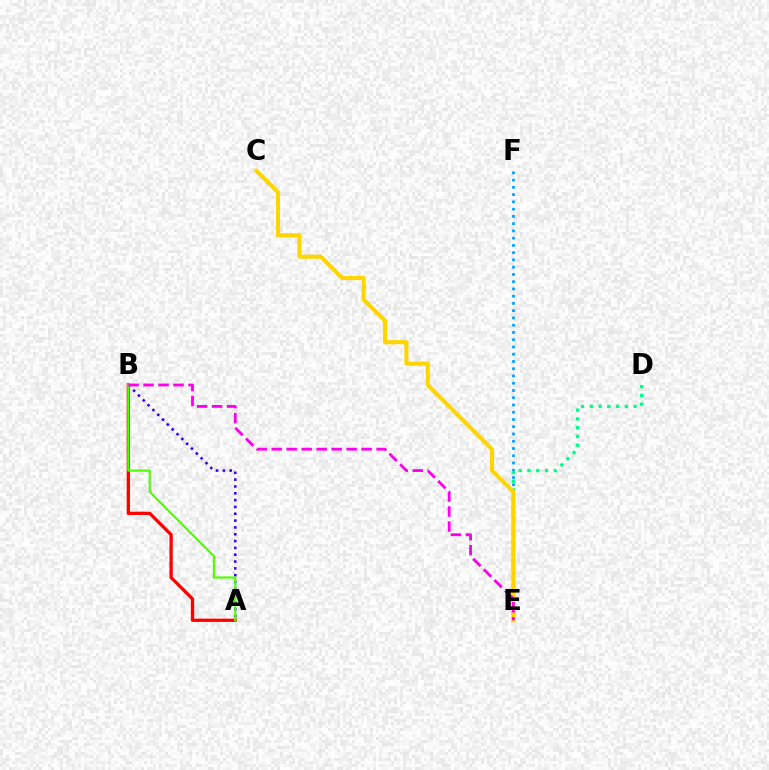{('E', 'F'): [{'color': '#009eff', 'line_style': 'dotted', 'thickness': 1.97}], ('A', 'B'): [{'color': '#3700ff', 'line_style': 'dotted', 'thickness': 1.85}, {'color': '#ff0000', 'line_style': 'solid', 'thickness': 2.36}, {'color': '#4fff00', 'line_style': 'solid', 'thickness': 1.56}], ('D', 'E'): [{'color': '#00ff86', 'line_style': 'dotted', 'thickness': 2.38}], ('C', 'E'): [{'color': '#ffd500', 'line_style': 'solid', 'thickness': 2.95}], ('B', 'E'): [{'color': '#ff00ed', 'line_style': 'dashed', 'thickness': 2.04}]}